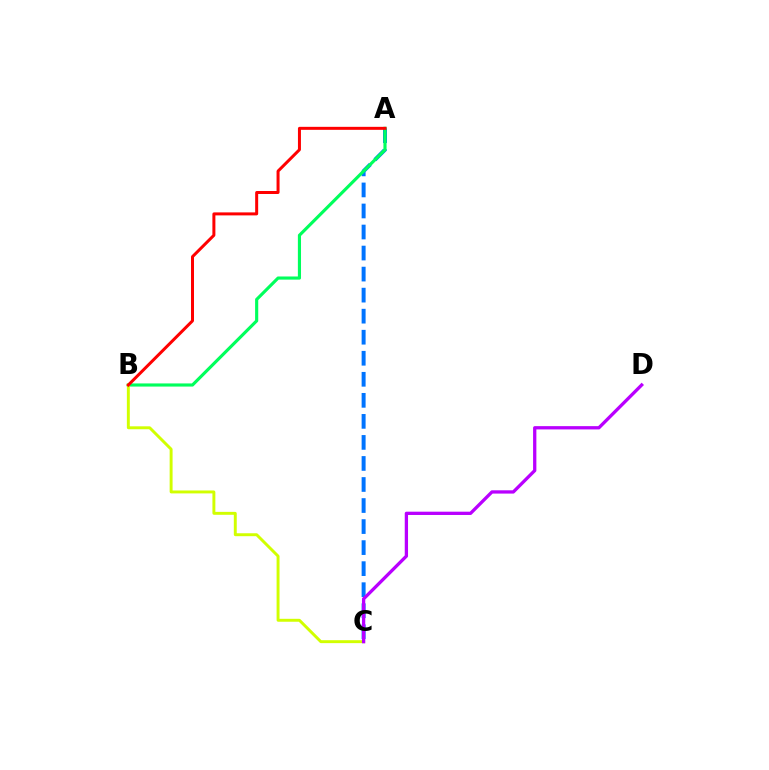{('A', 'C'): [{'color': '#0074ff', 'line_style': 'dashed', 'thickness': 2.86}], ('A', 'B'): [{'color': '#00ff5c', 'line_style': 'solid', 'thickness': 2.26}, {'color': '#ff0000', 'line_style': 'solid', 'thickness': 2.16}], ('B', 'C'): [{'color': '#d1ff00', 'line_style': 'solid', 'thickness': 2.11}], ('C', 'D'): [{'color': '#b900ff', 'line_style': 'solid', 'thickness': 2.37}]}